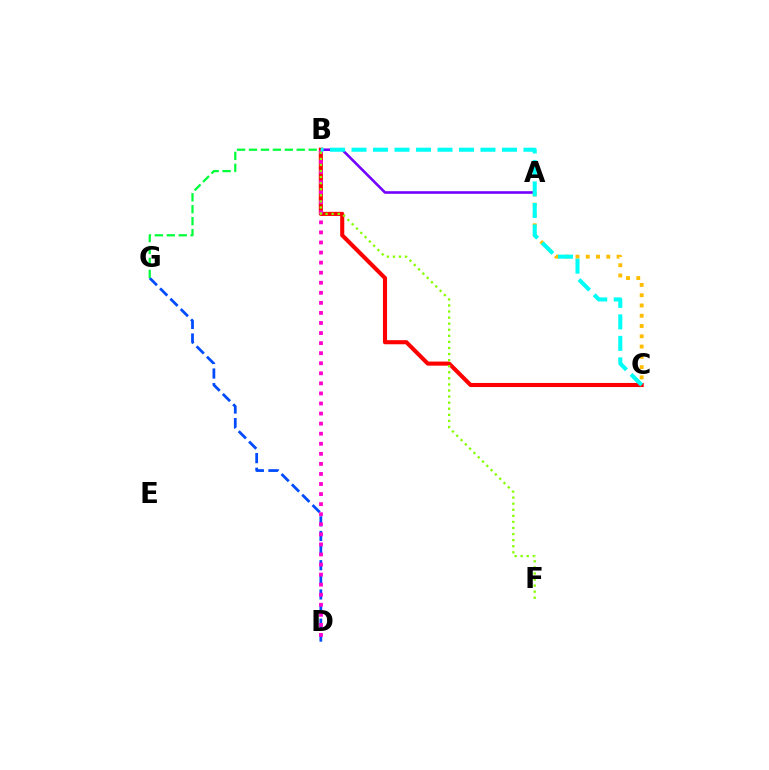{('A', 'B'): [{'color': '#7200ff', 'line_style': 'solid', 'thickness': 1.87}], ('D', 'G'): [{'color': '#004bff', 'line_style': 'dashed', 'thickness': 1.99}], ('A', 'C'): [{'color': '#ffbd00', 'line_style': 'dotted', 'thickness': 2.79}], ('B', 'C'): [{'color': '#ff0000', 'line_style': 'solid', 'thickness': 2.94}, {'color': '#00fff6', 'line_style': 'dashed', 'thickness': 2.92}], ('B', 'G'): [{'color': '#00ff39', 'line_style': 'dashed', 'thickness': 1.62}], ('B', 'D'): [{'color': '#ff00cf', 'line_style': 'dotted', 'thickness': 2.73}], ('B', 'F'): [{'color': '#84ff00', 'line_style': 'dotted', 'thickness': 1.65}]}